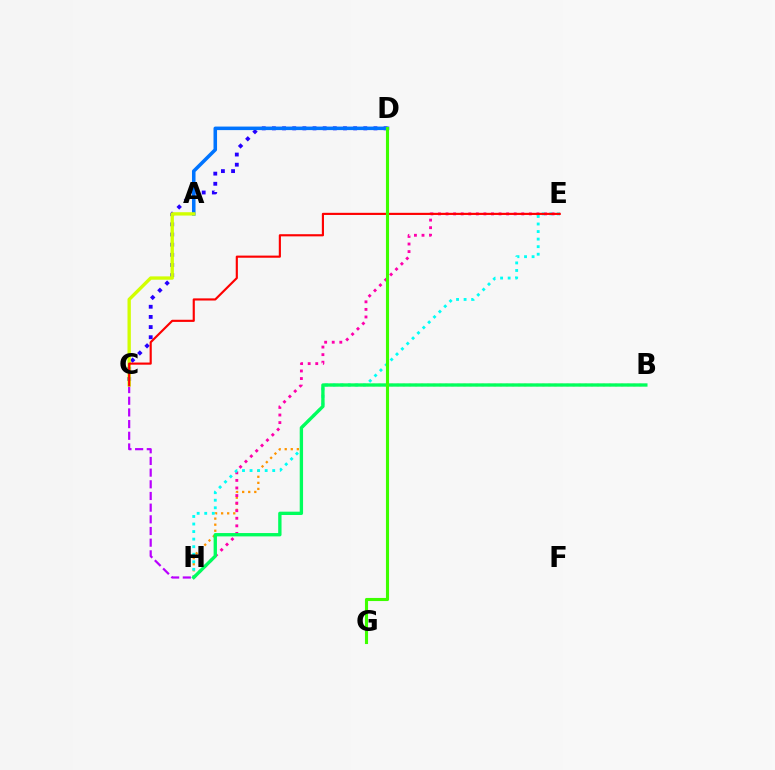{('C', 'H'): [{'color': '#b900ff', 'line_style': 'dashed', 'thickness': 1.59}], ('C', 'D'): [{'color': '#2500ff', 'line_style': 'dotted', 'thickness': 2.76}], ('B', 'H'): [{'color': '#ff9400', 'line_style': 'dotted', 'thickness': 1.65}, {'color': '#00ff5c', 'line_style': 'solid', 'thickness': 2.4}], ('E', 'H'): [{'color': '#ff00ac', 'line_style': 'dotted', 'thickness': 2.06}, {'color': '#00fff6', 'line_style': 'dotted', 'thickness': 2.05}], ('A', 'D'): [{'color': '#0074ff', 'line_style': 'solid', 'thickness': 2.55}], ('A', 'C'): [{'color': '#d1ff00', 'line_style': 'solid', 'thickness': 2.41}], ('C', 'E'): [{'color': '#ff0000', 'line_style': 'solid', 'thickness': 1.55}], ('D', 'G'): [{'color': '#3dff00', 'line_style': 'solid', 'thickness': 2.23}]}